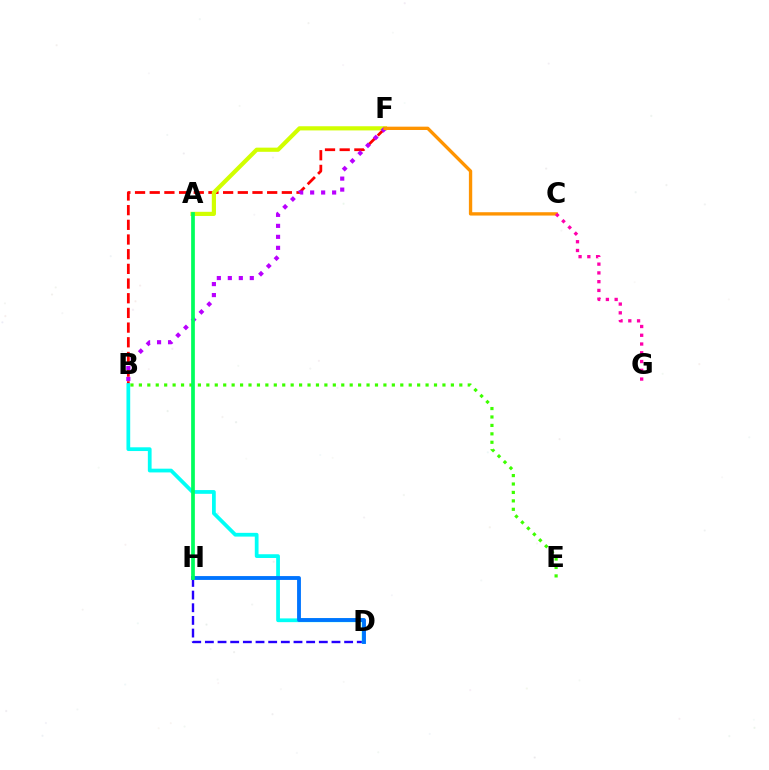{('B', 'F'): [{'color': '#ff0000', 'line_style': 'dashed', 'thickness': 1.99}, {'color': '#b900ff', 'line_style': 'dotted', 'thickness': 2.99}], ('A', 'F'): [{'color': '#d1ff00', 'line_style': 'solid', 'thickness': 3.0}], ('D', 'H'): [{'color': '#2500ff', 'line_style': 'dashed', 'thickness': 1.72}, {'color': '#0074ff', 'line_style': 'solid', 'thickness': 2.78}], ('C', 'F'): [{'color': '#ff9400', 'line_style': 'solid', 'thickness': 2.4}], ('B', 'D'): [{'color': '#00fff6', 'line_style': 'solid', 'thickness': 2.7}], ('C', 'G'): [{'color': '#ff00ac', 'line_style': 'dotted', 'thickness': 2.38}], ('B', 'E'): [{'color': '#3dff00', 'line_style': 'dotted', 'thickness': 2.29}], ('A', 'H'): [{'color': '#00ff5c', 'line_style': 'solid', 'thickness': 2.68}]}